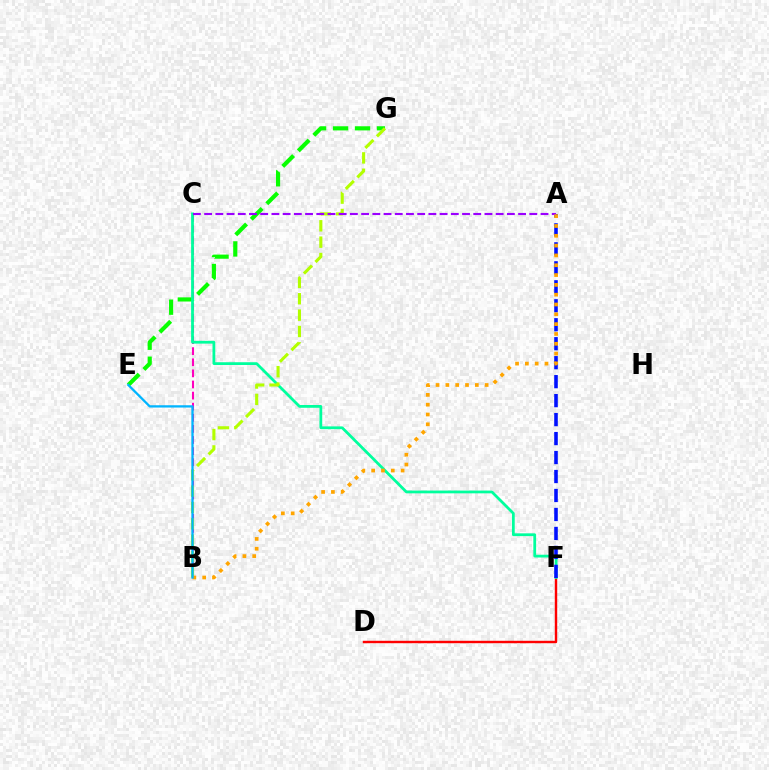{('E', 'G'): [{'color': '#08ff00', 'line_style': 'dashed', 'thickness': 2.98}], ('B', 'C'): [{'color': '#ff00bd', 'line_style': 'dashed', 'thickness': 1.51}], ('D', 'F'): [{'color': '#ff0000', 'line_style': 'solid', 'thickness': 1.74}], ('C', 'F'): [{'color': '#00ff9d', 'line_style': 'solid', 'thickness': 2.0}], ('A', 'F'): [{'color': '#0010ff', 'line_style': 'dashed', 'thickness': 2.58}], ('B', 'G'): [{'color': '#b3ff00', 'line_style': 'dashed', 'thickness': 2.22}], ('A', 'C'): [{'color': '#9b00ff', 'line_style': 'dashed', 'thickness': 1.52}], ('A', 'B'): [{'color': '#ffa500', 'line_style': 'dotted', 'thickness': 2.67}], ('B', 'E'): [{'color': '#00b5ff', 'line_style': 'solid', 'thickness': 1.65}]}